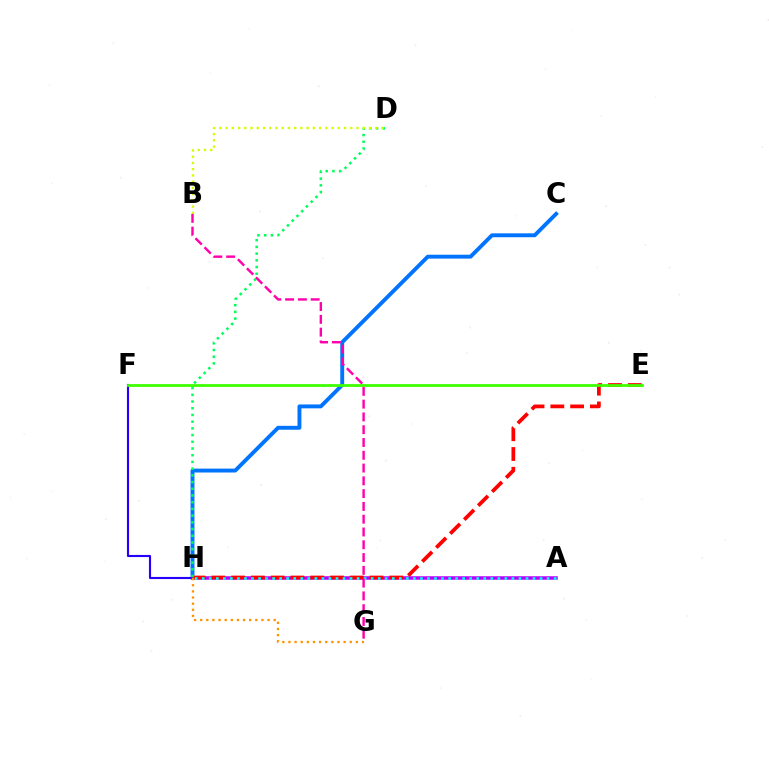{('A', 'H'): [{'color': '#b900ff', 'line_style': 'solid', 'thickness': 2.52}, {'color': '#00fff6', 'line_style': 'dotted', 'thickness': 1.91}], ('C', 'H'): [{'color': '#0074ff', 'line_style': 'solid', 'thickness': 2.8}], ('F', 'H'): [{'color': '#2500ff', 'line_style': 'solid', 'thickness': 1.53}], ('E', 'H'): [{'color': '#ff0000', 'line_style': 'dashed', 'thickness': 2.69}], ('D', 'H'): [{'color': '#00ff5c', 'line_style': 'dotted', 'thickness': 1.82}], ('B', 'D'): [{'color': '#d1ff00', 'line_style': 'dotted', 'thickness': 1.69}], ('G', 'H'): [{'color': '#ff9400', 'line_style': 'dotted', 'thickness': 1.66}], ('B', 'G'): [{'color': '#ff00ac', 'line_style': 'dashed', 'thickness': 1.74}], ('E', 'F'): [{'color': '#3dff00', 'line_style': 'solid', 'thickness': 1.99}]}